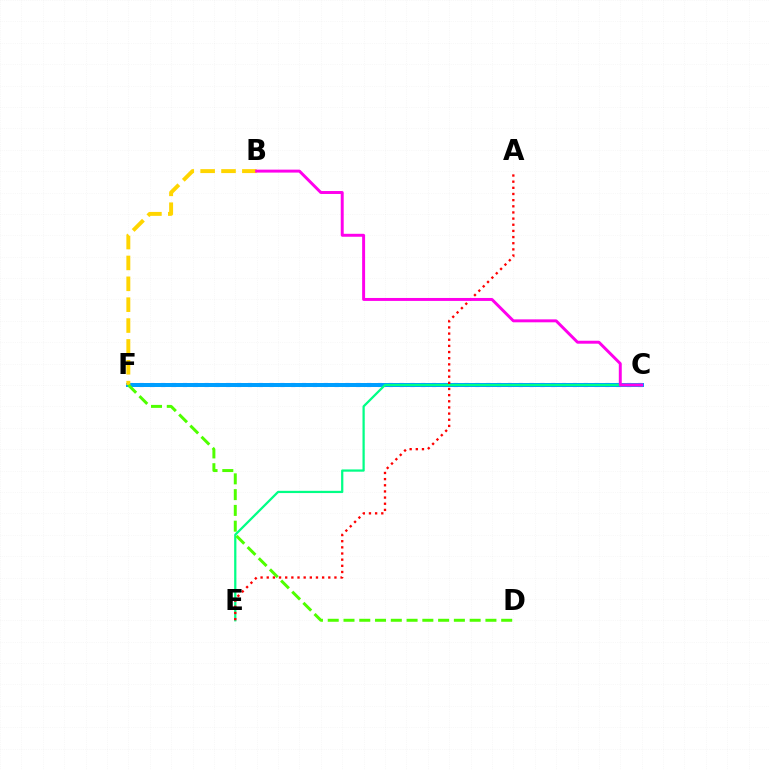{('C', 'F'): [{'color': '#3700ff', 'line_style': 'dotted', 'thickness': 2.94}, {'color': '#009eff', 'line_style': 'solid', 'thickness': 2.88}], ('C', 'E'): [{'color': '#00ff86', 'line_style': 'solid', 'thickness': 1.62}], ('B', 'F'): [{'color': '#ffd500', 'line_style': 'dashed', 'thickness': 2.83}], ('A', 'E'): [{'color': '#ff0000', 'line_style': 'dotted', 'thickness': 1.67}], ('D', 'F'): [{'color': '#4fff00', 'line_style': 'dashed', 'thickness': 2.14}], ('B', 'C'): [{'color': '#ff00ed', 'line_style': 'solid', 'thickness': 2.13}]}